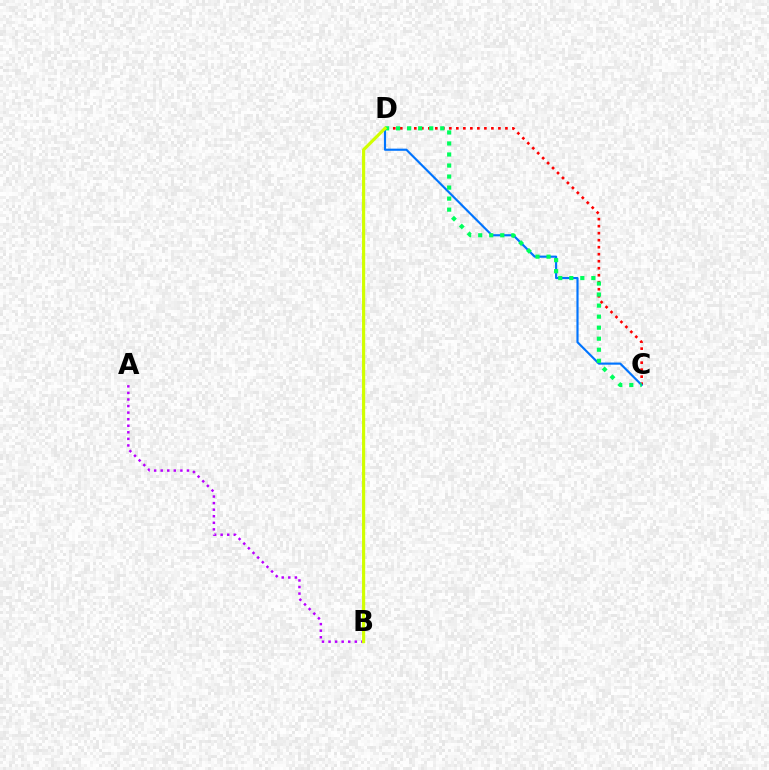{('C', 'D'): [{'color': '#ff0000', 'line_style': 'dotted', 'thickness': 1.9}, {'color': '#0074ff', 'line_style': 'solid', 'thickness': 1.55}, {'color': '#00ff5c', 'line_style': 'dotted', 'thickness': 3.0}], ('A', 'B'): [{'color': '#b900ff', 'line_style': 'dotted', 'thickness': 1.78}], ('B', 'D'): [{'color': '#d1ff00', 'line_style': 'solid', 'thickness': 2.27}]}